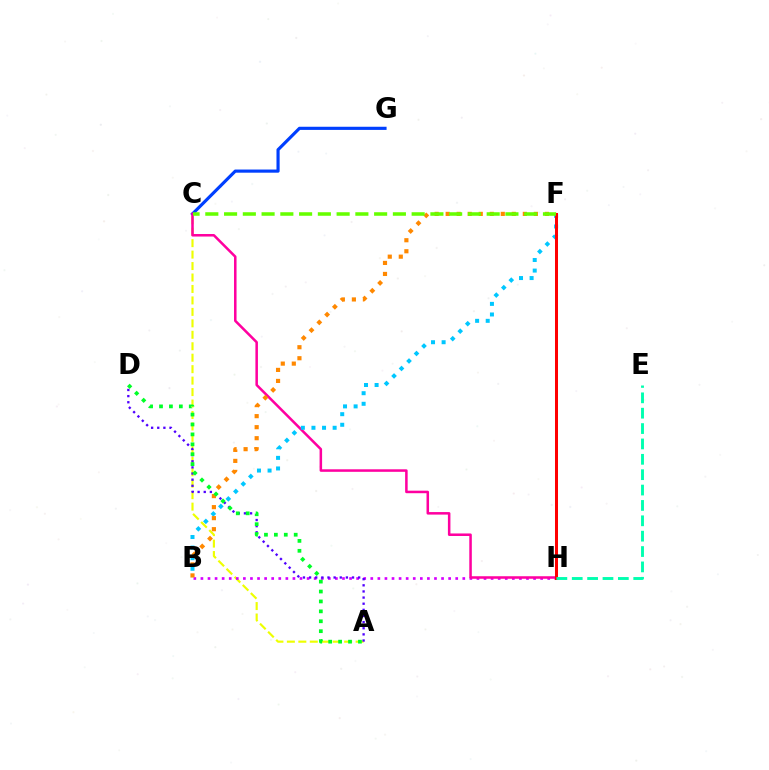{('C', 'G'): [{'color': '#003fff', 'line_style': 'solid', 'thickness': 2.27}], ('A', 'C'): [{'color': '#eeff00', 'line_style': 'dashed', 'thickness': 1.56}], ('B', 'H'): [{'color': '#d600ff', 'line_style': 'dotted', 'thickness': 1.92}], ('A', 'D'): [{'color': '#4f00ff', 'line_style': 'dotted', 'thickness': 1.67}, {'color': '#00ff27', 'line_style': 'dotted', 'thickness': 2.69}], ('C', 'H'): [{'color': '#ff00a0', 'line_style': 'solid', 'thickness': 1.82}], ('B', 'F'): [{'color': '#00c7ff', 'line_style': 'dotted', 'thickness': 2.88}, {'color': '#ff8800', 'line_style': 'dotted', 'thickness': 2.99}], ('F', 'H'): [{'color': '#ff0000', 'line_style': 'solid', 'thickness': 2.17}], ('C', 'F'): [{'color': '#66ff00', 'line_style': 'dashed', 'thickness': 2.55}], ('E', 'H'): [{'color': '#00ffaf', 'line_style': 'dashed', 'thickness': 2.09}]}